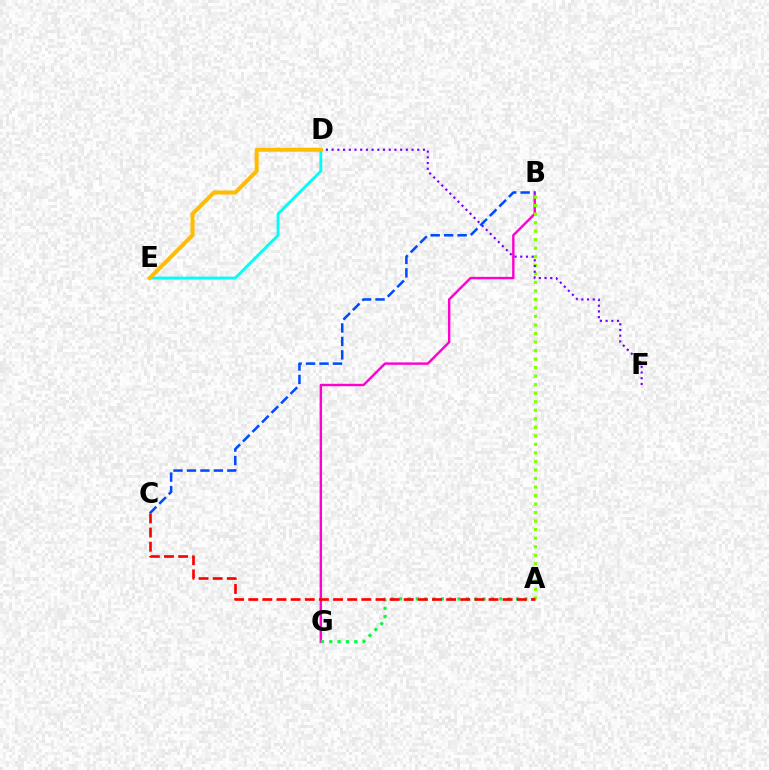{('B', 'G'): [{'color': '#ff00cf', 'line_style': 'solid', 'thickness': 1.74}], ('A', 'B'): [{'color': '#84ff00', 'line_style': 'dotted', 'thickness': 2.32}], ('D', 'F'): [{'color': '#7200ff', 'line_style': 'dotted', 'thickness': 1.55}], ('A', 'G'): [{'color': '#00ff39', 'line_style': 'dotted', 'thickness': 2.27}], ('B', 'C'): [{'color': '#004bff', 'line_style': 'dashed', 'thickness': 1.83}], ('D', 'E'): [{'color': '#00fff6', 'line_style': 'solid', 'thickness': 2.09}, {'color': '#ffbd00', 'line_style': 'solid', 'thickness': 2.88}], ('A', 'C'): [{'color': '#ff0000', 'line_style': 'dashed', 'thickness': 1.92}]}